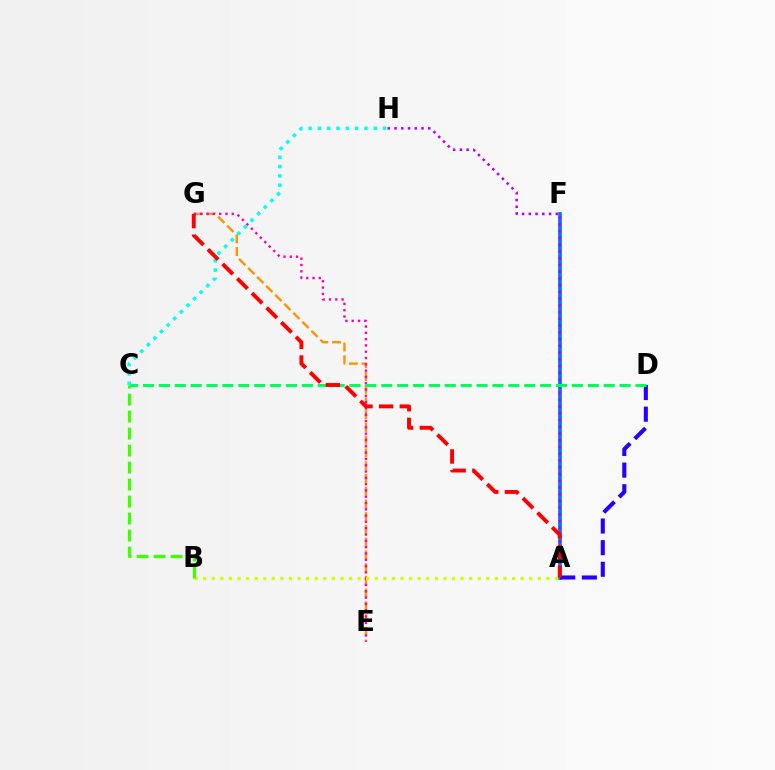{('A', 'F'): [{'color': '#0074ff', 'line_style': 'solid', 'thickness': 2.65}], ('A', 'D'): [{'color': '#2500ff', 'line_style': 'dashed', 'thickness': 2.94}], ('A', 'H'): [{'color': '#b900ff', 'line_style': 'dotted', 'thickness': 1.83}], ('E', 'G'): [{'color': '#ff9400', 'line_style': 'dashed', 'thickness': 1.73}, {'color': '#ff00ac', 'line_style': 'dotted', 'thickness': 1.71}], ('A', 'B'): [{'color': '#d1ff00', 'line_style': 'dotted', 'thickness': 2.33}], ('B', 'C'): [{'color': '#3dff00', 'line_style': 'dashed', 'thickness': 2.31}], ('C', 'D'): [{'color': '#00ff5c', 'line_style': 'dashed', 'thickness': 2.16}], ('C', 'H'): [{'color': '#00fff6', 'line_style': 'dotted', 'thickness': 2.53}], ('A', 'G'): [{'color': '#ff0000', 'line_style': 'dashed', 'thickness': 2.81}]}